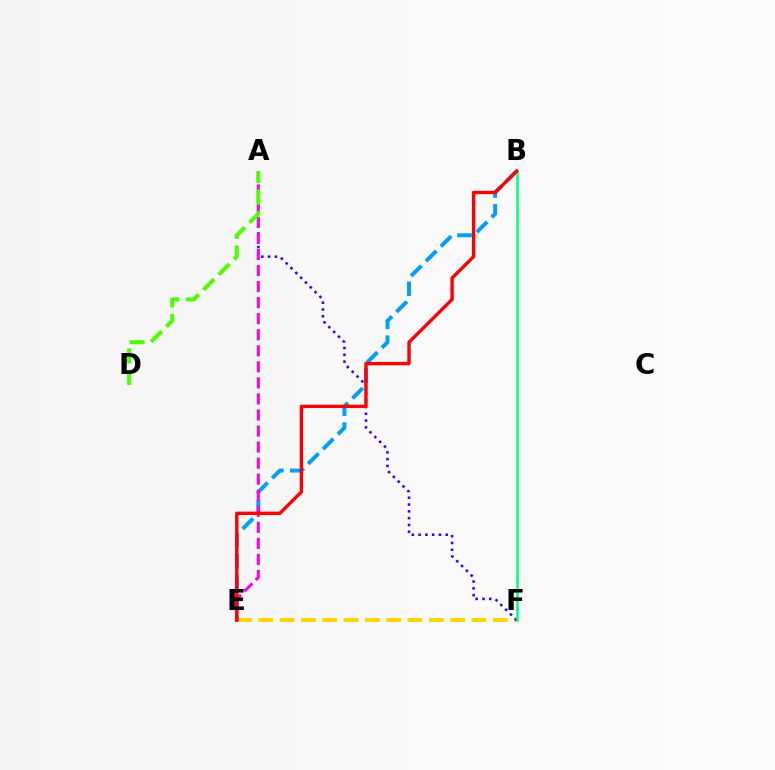{('E', 'F'): [{'color': '#ffd500', 'line_style': 'dashed', 'thickness': 2.9}], ('A', 'F'): [{'color': '#3700ff', 'line_style': 'dotted', 'thickness': 1.85}], ('B', 'E'): [{'color': '#009eff', 'line_style': 'dashed', 'thickness': 2.85}, {'color': '#ff0000', 'line_style': 'solid', 'thickness': 2.44}], ('A', 'E'): [{'color': '#ff00ed', 'line_style': 'dashed', 'thickness': 2.18}], ('B', 'F'): [{'color': '#00ff86', 'line_style': 'solid', 'thickness': 1.8}], ('A', 'D'): [{'color': '#4fff00', 'line_style': 'dashed', 'thickness': 2.93}]}